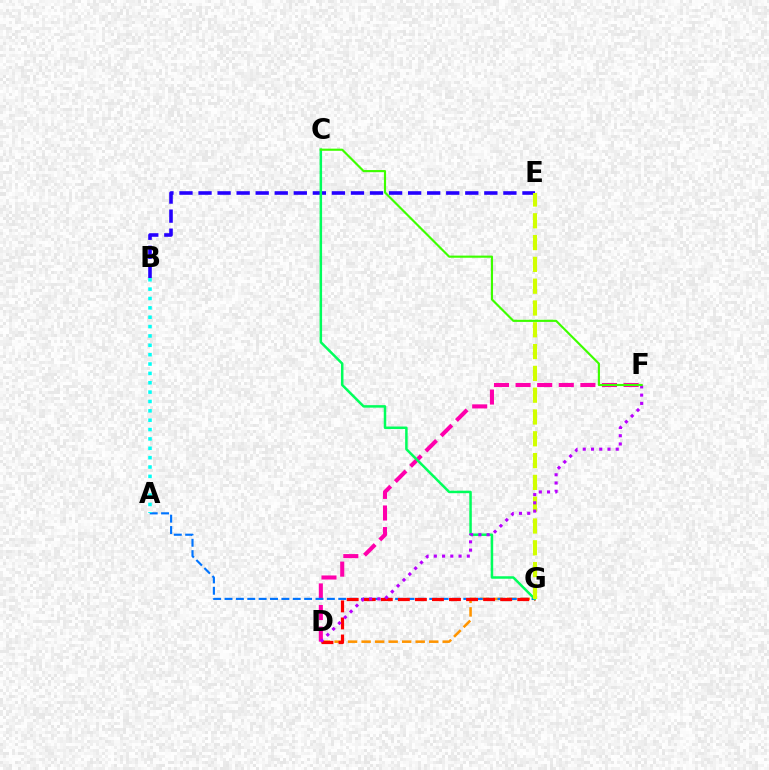{('D', 'G'): [{'color': '#ff9400', 'line_style': 'dashed', 'thickness': 1.84}, {'color': '#ff0000', 'line_style': 'dashed', 'thickness': 2.32}], ('D', 'F'): [{'color': '#ff00ac', 'line_style': 'dashed', 'thickness': 2.93}, {'color': '#b900ff', 'line_style': 'dotted', 'thickness': 2.24}], ('B', 'E'): [{'color': '#2500ff', 'line_style': 'dashed', 'thickness': 2.59}], ('A', 'G'): [{'color': '#0074ff', 'line_style': 'dashed', 'thickness': 1.54}], ('A', 'B'): [{'color': '#00fff6', 'line_style': 'dotted', 'thickness': 2.54}], ('C', 'G'): [{'color': '#00ff5c', 'line_style': 'solid', 'thickness': 1.8}], ('E', 'G'): [{'color': '#d1ff00', 'line_style': 'dashed', 'thickness': 2.96}], ('C', 'F'): [{'color': '#3dff00', 'line_style': 'solid', 'thickness': 1.55}]}